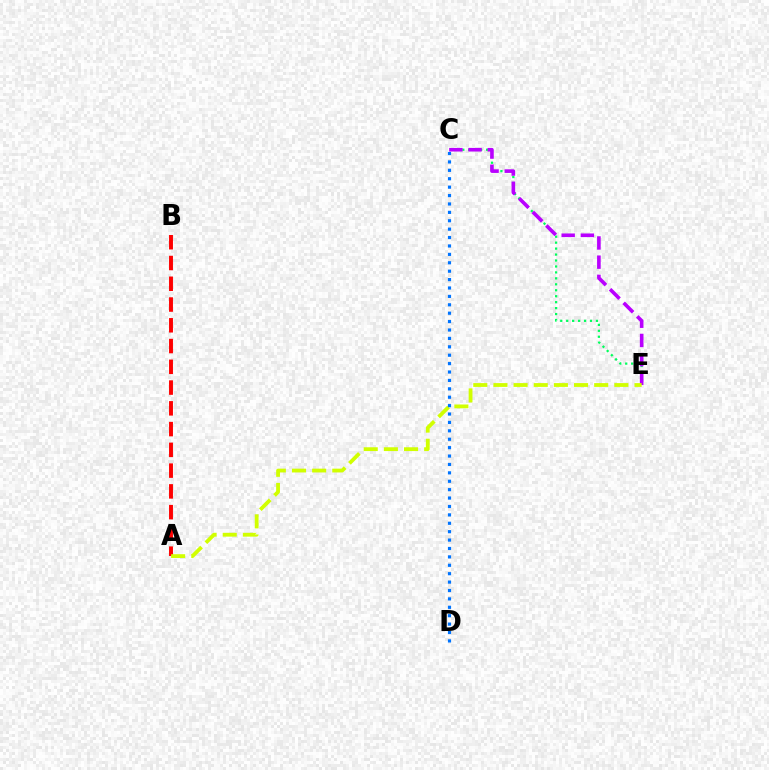{('C', 'E'): [{'color': '#00ff5c', 'line_style': 'dotted', 'thickness': 1.62}, {'color': '#b900ff', 'line_style': 'dashed', 'thickness': 2.61}], ('A', 'B'): [{'color': '#ff0000', 'line_style': 'dashed', 'thickness': 2.82}], ('A', 'E'): [{'color': '#d1ff00', 'line_style': 'dashed', 'thickness': 2.74}], ('C', 'D'): [{'color': '#0074ff', 'line_style': 'dotted', 'thickness': 2.28}]}